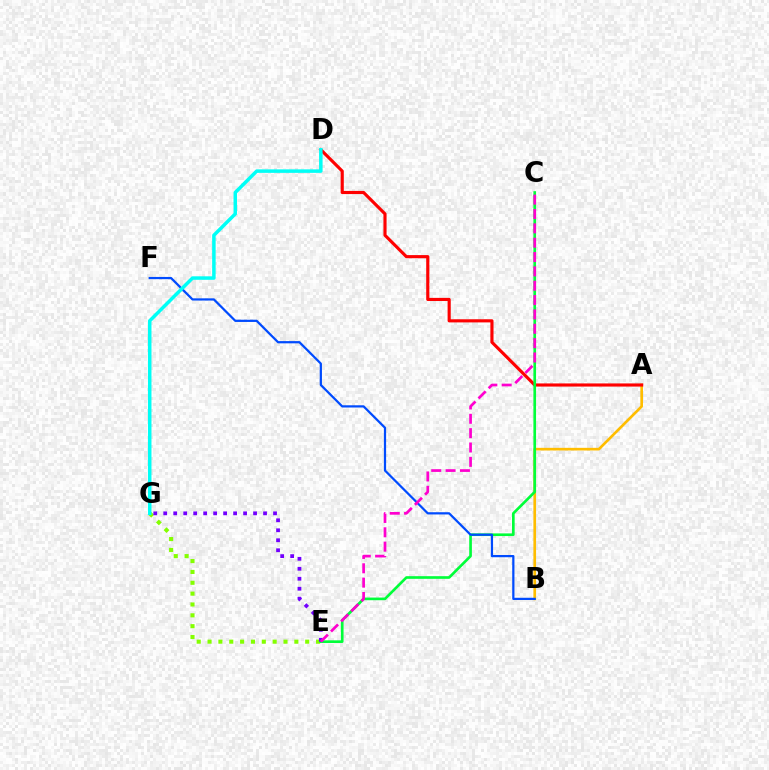{('A', 'B'): [{'color': '#ffbd00', 'line_style': 'solid', 'thickness': 1.92}], ('A', 'D'): [{'color': '#ff0000', 'line_style': 'solid', 'thickness': 2.26}], ('E', 'G'): [{'color': '#84ff00', 'line_style': 'dotted', 'thickness': 2.95}, {'color': '#7200ff', 'line_style': 'dotted', 'thickness': 2.71}], ('C', 'E'): [{'color': '#00ff39', 'line_style': 'solid', 'thickness': 1.91}, {'color': '#ff00cf', 'line_style': 'dashed', 'thickness': 1.95}], ('B', 'F'): [{'color': '#004bff', 'line_style': 'solid', 'thickness': 1.61}], ('D', 'G'): [{'color': '#00fff6', 'line_style': 'solid', 'thickness': 2.52}]}